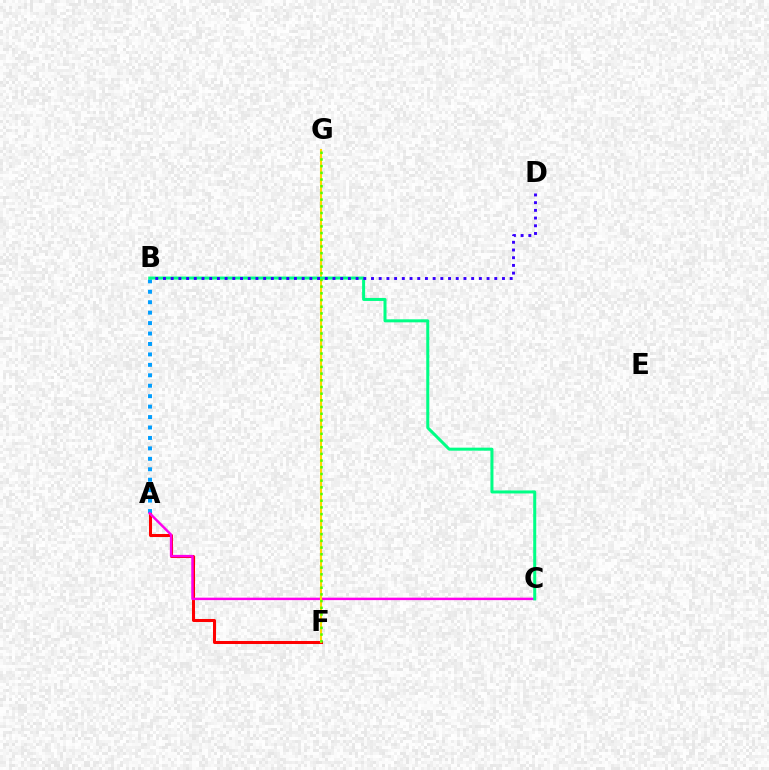{('A', 'F'): [{'color': '#ff0000', 'line_style': 'solid', 'thickness': 2.18}], ('A', 'B'): [{'color': '#009eff', 'line_style': 'dotted', 'thickness': 2.84}], ('A', 'C'): [{'color': '#ff00ed', 'line_style': 'solid', 'thickness': 1.77}], ('F', 'G'): [{'color': '#ffd500', 'line_style': 'solid', 'thickness': 1.5}, {'color': '#4fff00', 'line_style': 'dotted', 'thickness': 1.82}], ('B', 'C'): [{'color': '#00ff86', 'line_style': 'solid', 'thickness': 2.17}], ('B', 'D'): [{'color': '#3700ff', 'line_style': 'dotted', 'thickness': 2.09}]}